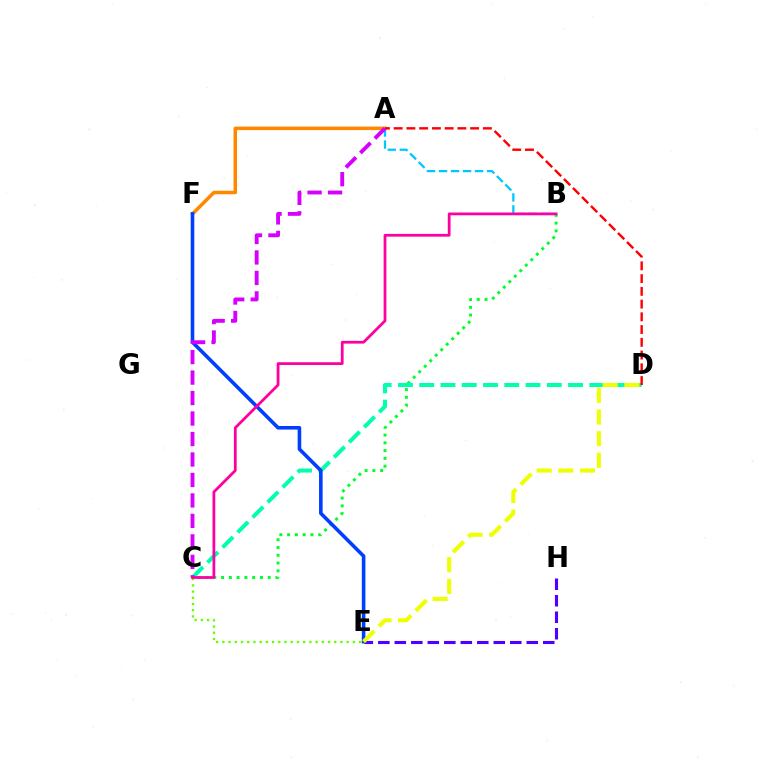{('B', 'C'): [{'color': '#00ff27', 'line_style': 'dotted', 'thickness': 2.11}, {'color': '#ff00a0', 'line_style': 'solid', 'thickness': 1.99}], ('A', 'B'): [{'color': '#00c7ff', 'line_style': 'dashed', 'thickness': 1.63}], ('C', 'D'): [{'color': '#00ffaf', 'line_style': 'dashed', 'thickness': 2.89}], ('A', 'F'): [{'color': '#ff8800', 'line_style': 'solid', 'thickness': 2.54}], ('E', 'H'): [{'color': '#4f00ff', 'line_style': 'dashed', 'thickness': 2.24}], ('E', 'F'): [{'color': '#003fff', 'line_style': 'solid', 'thickness': 2.59}], ('A', 'D'): [{'color': '#ff0000', 'line_style': 'dashed', 'thickness': 1.73}], ('D', 'E'): [{'color': '#eeff00', 'line_style': 'dashed', 'thickness': 2.94}], ('C', 'E'): [{'color': '#66ff00', 'line_style': 'dotted', 'thickness': 1.69}], ('A', 'C'): [{'color': '#d600ff', 'line_style': 'dashed', 'thickness': 2.78}]}